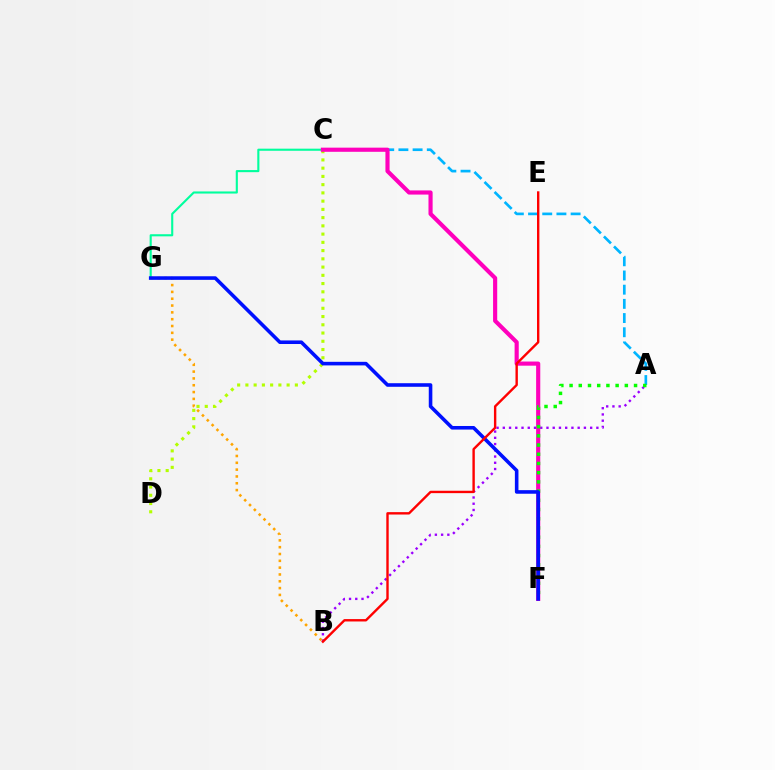{('A', 'C'): [{'color': '#00b5ff', 'line_style': 'dashed', 'thickness': 1.93}], ('C', 'D'): [{'color': '#b3ff00', 'line_style': 'dotted', 'thickness': 2.24}], ('C', 'G'): [{'color': '#00ff9d', 'line_style': 'solid', 'thickness': 1.52}], ('A', 'B'): [{'color': '#9b00ff', 'line_style': 'dotted', 'thickness': 1.7}], ('C', 'F'): [{'color': '#ff00bd', 'line_style': 'solid', 'thickness': 2.98}], ('A', 'F'): [{'color': '#08ff00', 'line_style': 'dotted', 'thickness': 2.5}], ('B', 'G'): [{'color': '#ffa500', 'line_style': 'dotted', 'thickness': 1.85}], ('F', 'G'): [{'color': '#0010ff', 'line_style': 'solid', 'thickness': 2.58}], ('B', 'E'): [{'color': '#ff0000', 'line_style': 'solid', 'thickness': 1.72}]}